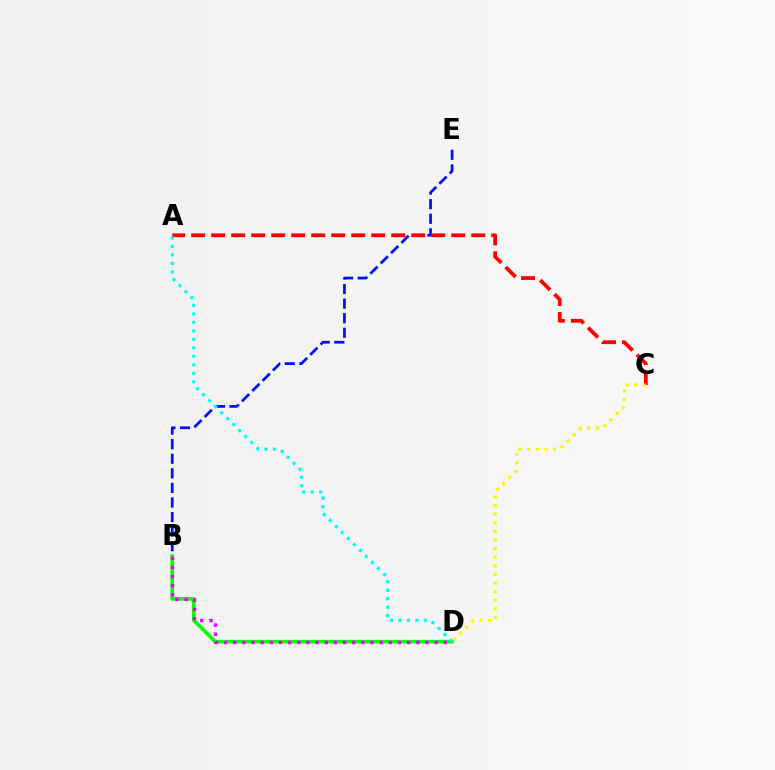{('B', 'E'): [{'color': '#0010ff', 'line_style': 'dashed', 'thickness': 1.98}], ('A', 'C'): [{'color': '#ff0000', 'line_style': 'dashed', 'thickness': 2.72}], ('B', 'D'): [{'color': '#08ff00', 'line_style': 'solid', 'thickness': 2.62}, {'color': '#ee00ff', 'line_style': 'dotted', 'thickness': 2.49}], ('A', 'D'): [{'color': '#00fff6', 'line_style': 'dotted', 'thickness': 2.31}], ('C', 'D'): [{'color': '#fcf500', 'line_style': 'dotted', 'thickness': 2.33}]}